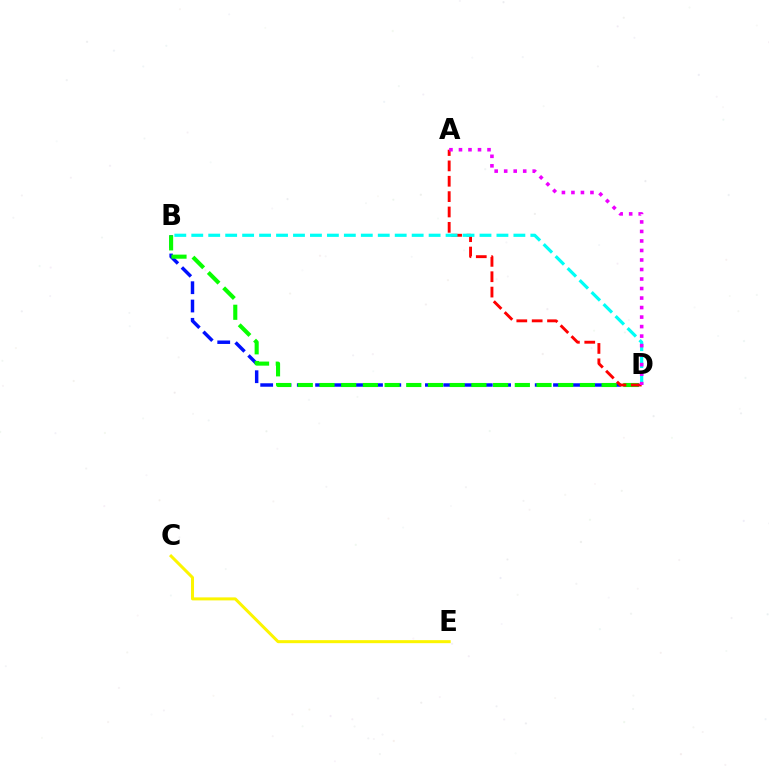{('B', 'D'): [{'color': '#0010ff', 'line_style': 'dashed', 'thickness': 2.49}, {'color': '#08ff00', 'line_style': 'dashed', 'thickness': 2.95}, {'color': '#00fff6', 'line_style': 'dashed', 'thickness': 2.3}], ('A', 'D'): [{'color': '#ff0000', 'line_style': 'dashed', 'thickness': 2.09}, {'color': '#ee00ff', 'line_style': 'dotted', 'thickness': 2.58}], ('C', 'E'): [{'color': '#fcf500', 'line_style': 'solid', 'thickness': 2.17}]}